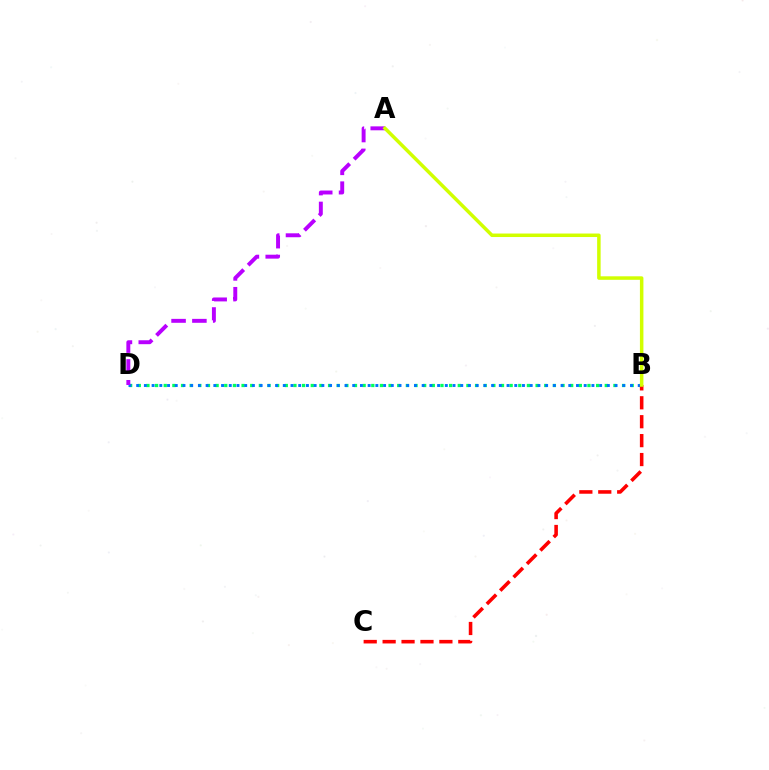{('B', 'D'): [{'color': '#00ff5c', 'line_style': 'dotted', 'thickness': 2.35}, {'color': '#0074ff', 'line_style': 'dotted', 'thickness': 2.1}], ('A', 'D'): [{'color': '#b900ff', 'line_style': 'dashed', 'thickness': 2.83}], ('B', 'C'): [{'color': '#ff0000', 'line_style': 'dashed', 'thickness': 2.57}], ('A', 'B'): [{'color': '#d1ff00', 'line_style': 'solid', 'thickness': 2.52}]}